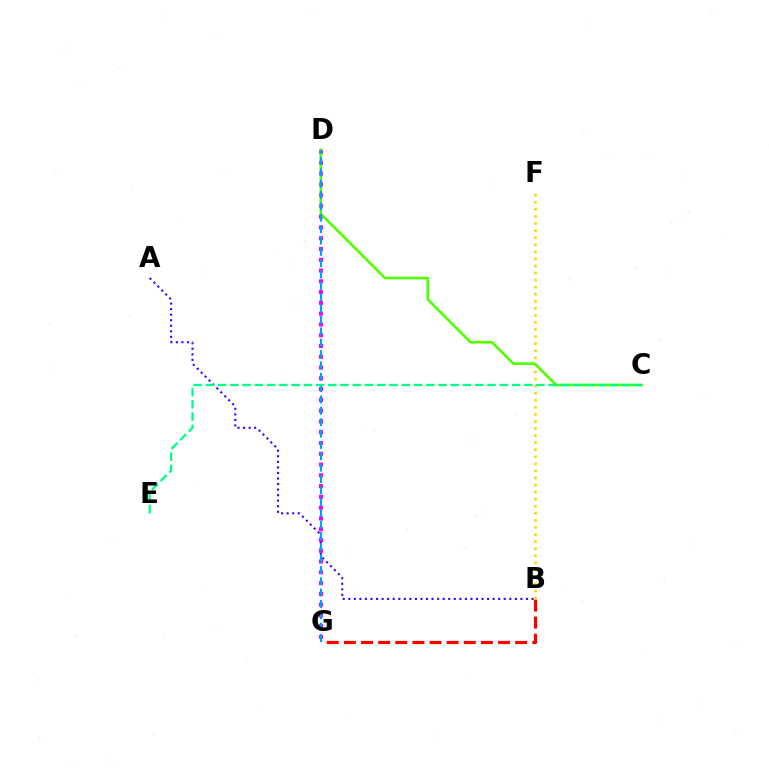{('D', 'G'): [{'color': '#ff00ed', 'line_style': 'dotted', 'thickness': 2.93}, {'color': '#009eff', 'line_style': 'dashed', 'thickness': 1.54}], ('B', 'G'): [{'color': '#ff0000', 'line_style': 'dashed', 'thickness': 2.33}], ('A', 'B'): [{'color': '#3700ff', 'line_style': 'dotted', 'thickness': 1.51}], ('B', 'F'): [{'color': '#ffd500', 'line_style': 'dotted', 'thickness': 1.92}], ('C', 'D'): [{'color': '#4fff00', 'line_style': 'solid', 'thickness': 1.87}], ('C', 'E'): [{'color': '#00ff86', 'line_style': 'dashed', 'thickness': 1.66}]}